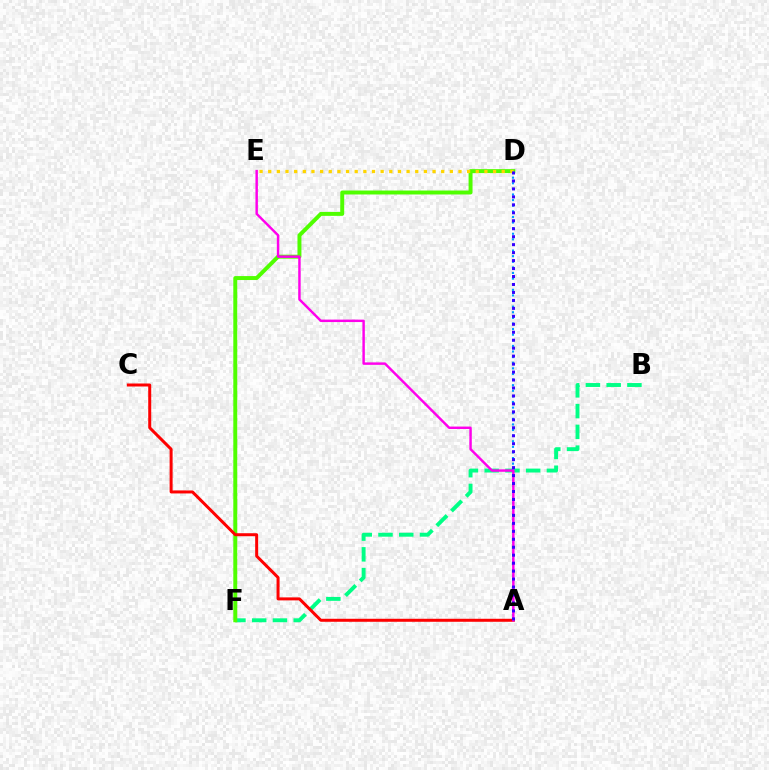{('B', 'F'): [{'color': '#00ff86', 'line_style': 'dashed', 'thickness': 2.82}], ('D', 'F'): [{'color': '#4fff00', 'line_style': 'solid', 'thickness': 2.85}], ('A', 'D'): [{'color': '#009eff', 'line_style': 'dotted', 'thickness': 1.52}, {'color': '#3700ff', 'line_style': 'dotted', 'thickness': 2.16}], ('A', 'C'): [{'color': '#ff0000', 'line_style': 'solid', 'thickness': 2.16}], ('A', 'E'): [{'color': '#ff00ed', 'line_style': 'solid', 'thickness': 1.76}], ('D', 'E'): [{'color': '#ffd500', 'line_style': 'dotted', 'thickness': 2.35}]}